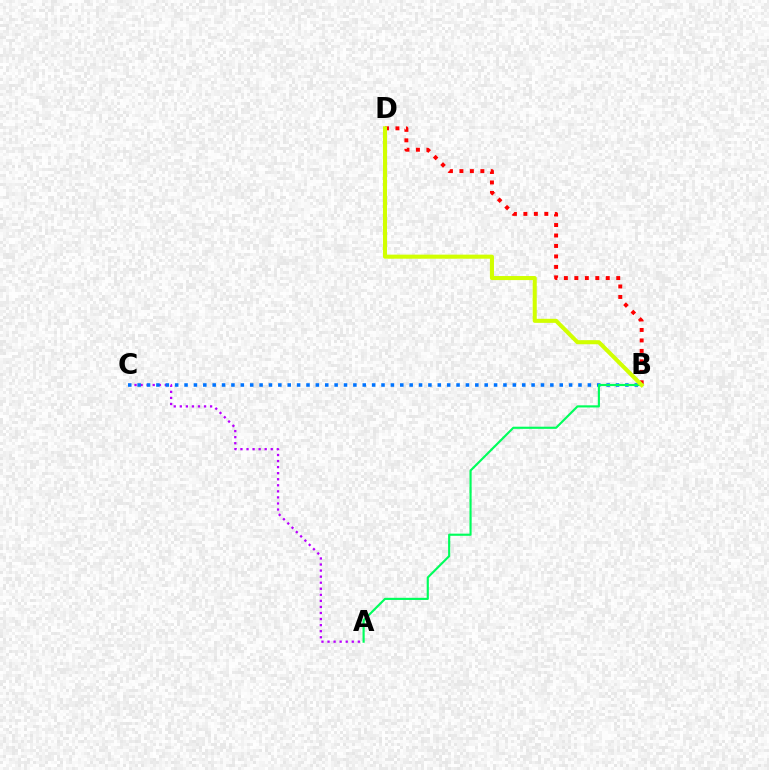{('A', 'C'): [{'color': '#b900ff', 'line_style': 'dotted', 'thickness': 1.65}], ('B', 'C'): [{'color': '#0074ff', 'line_style': 'dotted', 'thickness': 2.55}], ('A', 'B'): [{'color': '#00ff5c', 'line_style': 'solid', 'thickness': 1.55}], ('B', 'D'): [{'color': '#ff0000', 'line_style': 'dotted', 'thickness': 2.84}, {'color': '#d1ff00', 'line_style': 'solid', 'thickness': 2.92}]}